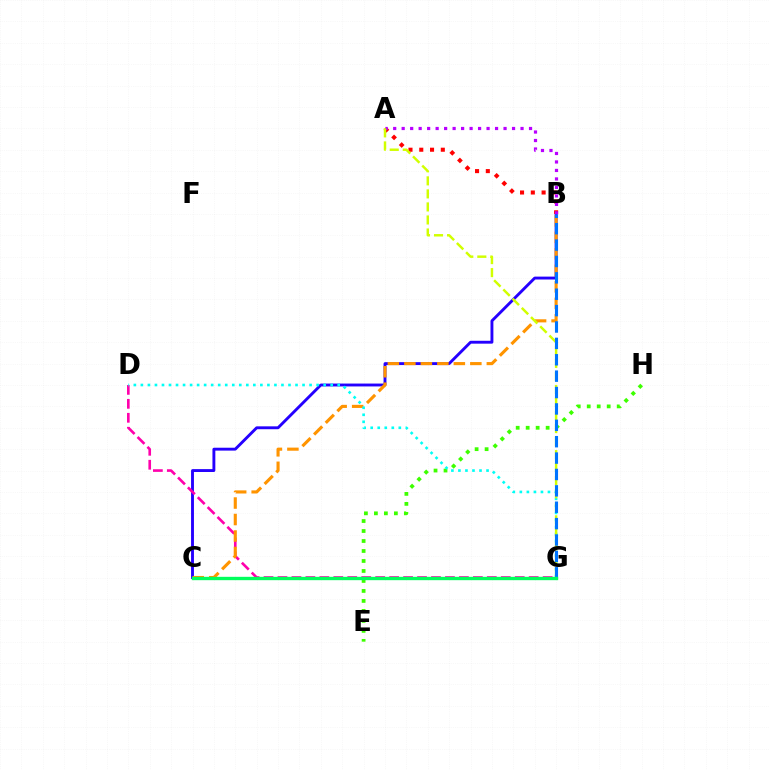{('E', 'H'): [{'color': '#3dff00', 'line_style': 'dotted', 'thickness': 2.71}], ('B', 'C'): [{'color': '#2500ff', 'line_style': 'solid', 'thickness': 2.08}, {'color': '#ff9400', 'line_style': 'dashed', 'thickness': 2.24}], ('D', 'G'): [{'color': '#ff00ac', 'line_style': 'dashed', 'thickness': 1.9}, {'color': '#00fff6', 'line_style': 'dotted', 'thickness': 1.91}], ('A', 'B'): [{'color': '#ff0000', 'line_style': 'dotted', 'thickness': 2.93}, {'color': '#b900ff', 'line_style': 'dotted', 'thickness': 2.31}], ('A', 'G'): [{'color': '#d1ff00', 'line_style': 'dashed', 'thickness': 1.77}], ('B', 'G'): [{'color': '#0074ff', 'line_style': 'dashed', 'thickness': 2.23}], ('C', 'G'): [{'color': '#00ff5c', 'line_style': 'solid', 'thickness': 2.41}]}